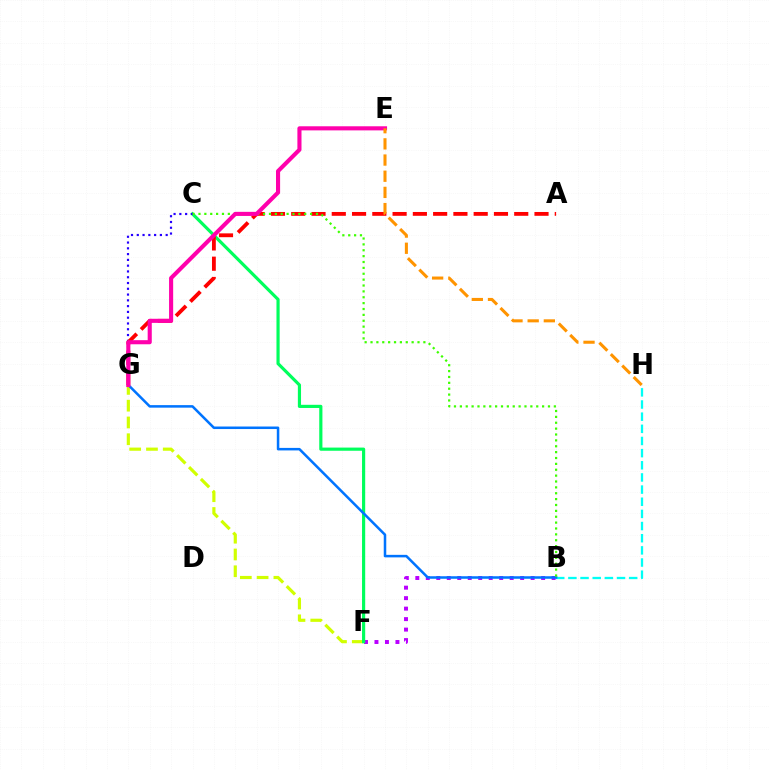{('F', 'G'): [{'color': '#d1ff00', 'line_style': 'dashed', 'thickness': 2.28}], ('B', 'F'): [{'color': '#b900ff', 'line_style': 'dotted', 'thickness': 2.85}], ('C', 'F'): [{'color': '#00ff5c', 'line_style': 'solid', 'thickness': 2.28}], ('C', 'G'): [{'color': '#2500ff', 'line_style': 'dotted', 'thickness': 1.57}], ('A', 'G'): [{'color': '#ff0000', 'line_style': 'dashed', 'thickness': 2.75}], ('B', 'H'): [{'color': '#00fff6', 'line_style': 'dashed', 'thickness': 1.65}], ('B', 'G'): [{'color': '#0074ff', 'line_style': 'solid', 'thickness': 1.82}], ('B', 'C'): [{'color': '#3dff00', 'line_style': 'dotted', 'thickness': 1.6}], ('E', 'G'): [{'color': '#ff00ac', 'line_style': 'solid', 'thickness': 2.95}], ('E', 'H'): [{'color': '#ff9400', 'line_style': 'dashed', 'thickness': 2.2}]}